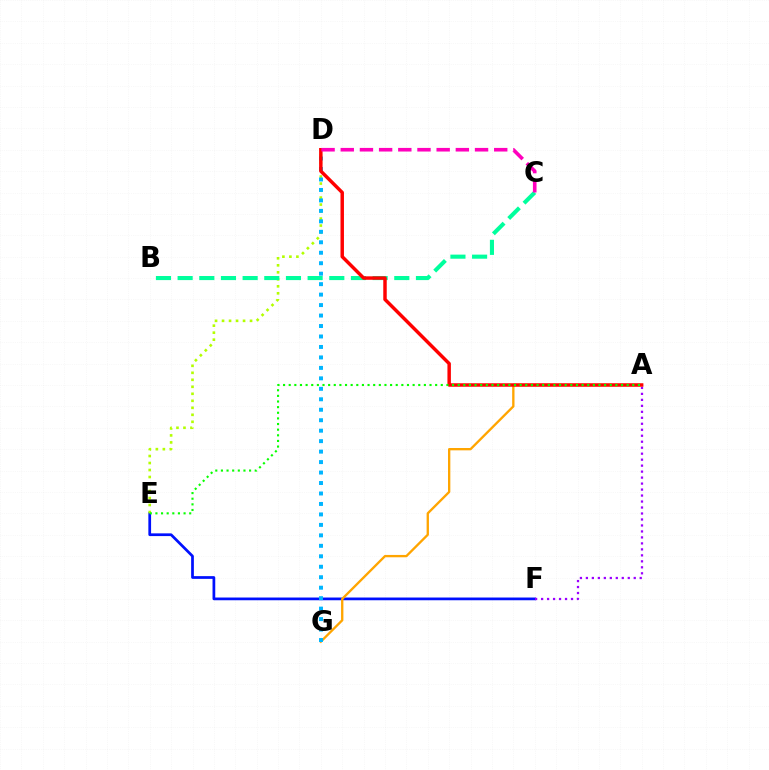{('E', 'F'): [{'color': '#0010ff', 'line_style': 'solid', 'thickness': 1.96}], ('A', 'F'): [{'color': '#9b00ff', 'line_style': 'dotted', 'thickness': 1.62}], ('A', 'G'): [{'color': '#ffa500', 'line_style': 'solid', 'thickness': 1.68}], ('D', 'E'): [{'color': '#b3ff00', 'line_style': 'dotted', 'thickness': 1.9}], ('B', 'C'): [{'color': '#00ff9d', 'line_style': 'dashed', 'thickness': 2.94}], ('D', 'G'): [{'color': '#00b5ff', 'line_style': 'dotted', 'thickness': 2.84}], ('A', 'D'): [{'color': '#ff0000', 'line_style': 'solid', 'thickness': 2.49}], ('A', 'E'): [{'color': '#08ff00', 'line_style': 'dotted', 'thickness': 1.53}], ('C', 'D'): [{'color': '#ff00bd', 'line_style': 'dashed', 'thickness': 2.61}]}